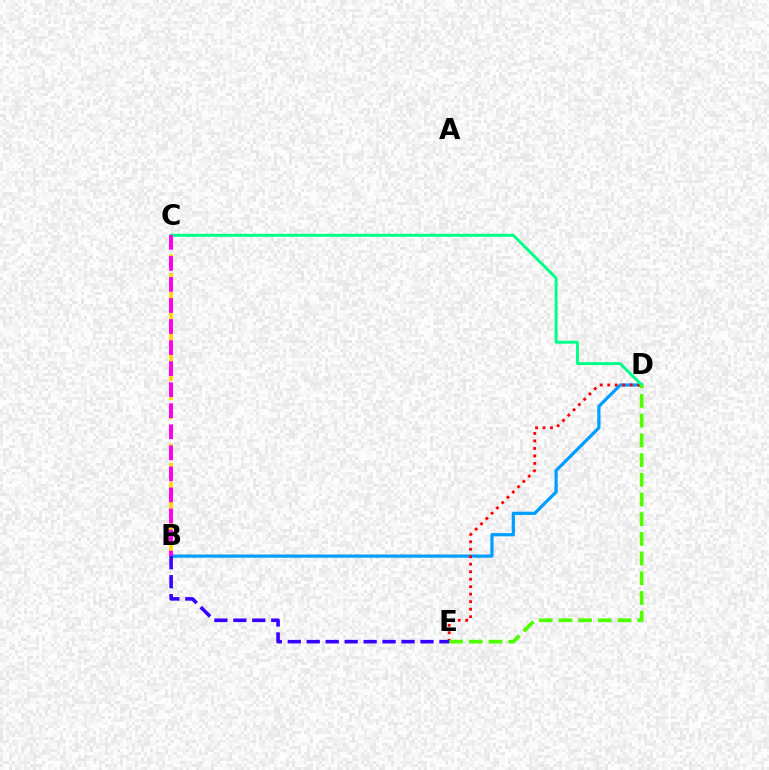{('B', 'D'): [{'color': '#009eff', 'line_style': 'solid', 'thickness': 2.32}], ('D', 'E'): [{'color': '#ff0000', 'line_style': 'dotted', 'thickness': 2.04}, {'color': '#4fff00', 'line_style': 'dashed', 'thickness': 2.68}], ('C', 'D'): [{'color': '#00ff86', 'line_style': 'solid', 'thickness': 2.1}], ('B', 'C'): [{'color': '#ffd500', 'line_style': 'dashed', 'thickness': 2.58}, {'color': '#ff00ed', 'line_style': 'dashed', 'thickness': 2.86}], ('B', 'E'): [{'color': '#3700ff', 'line_style': 'dashed', 'thickness': 2.58}]}